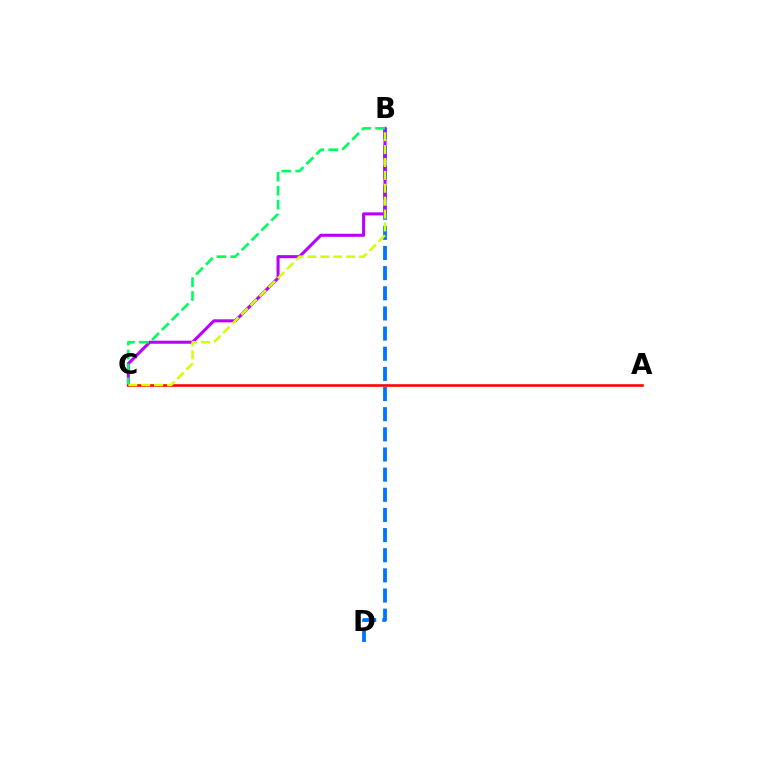{('B', 'D'): [{'color': '#0074ff', 'line_style': 'dashed', 'thickness': 2.74}], ('B', 'C'): [{'color': '#b900ff', 'line_style': 'solid', 'thickness': 2.21}, {'color': '#00ff5c', 'line_style': 'dashed', 'thickness': 1.89}, {'color': '#d1ff00', 'line_style': 'dashed', 'thickness': 1.75}], ('A', 'C'): [{'color': '#ff0000', 'line_style': 'solid', 'thickness': 1.85}]}